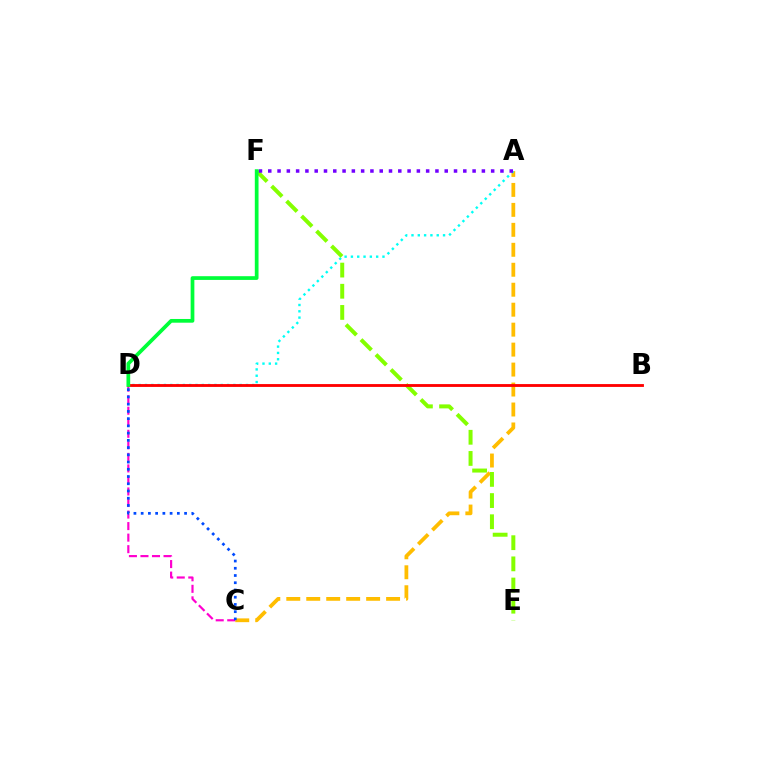{('C', 'D'): [{'color': '#ff00cf', 'line_style': 'dashed', 'thickness': 1.57}, {'color': '#004bff', 'line_style': 'dotted', 'thickness': 1.97}], ('A', 'C'): [{'color': '#ffbd00', 'line_style': 'dashed', 'thickness': 2.71}], ('A', 'D'): [{'color': '#00fff6', 'line_style': 'dotted', 'thickness': 1.71}], ('E', 'F'): [{'color': '#84ff00', 'line_style': 'dashed', 'thickness': 2.88}], ('B', 'D'): [{'color': '#ff0000', 'line_style': 'solid', 'thickness': 2.05}], ('A', 'F'): [{'color': '#7200ff', 'line_style': 'dotted', 'thickness': 2.52}], ('D', 'F'): [{'color': '#00ff39', 'line_style': 'solid', 'thickness': 2.68}]}